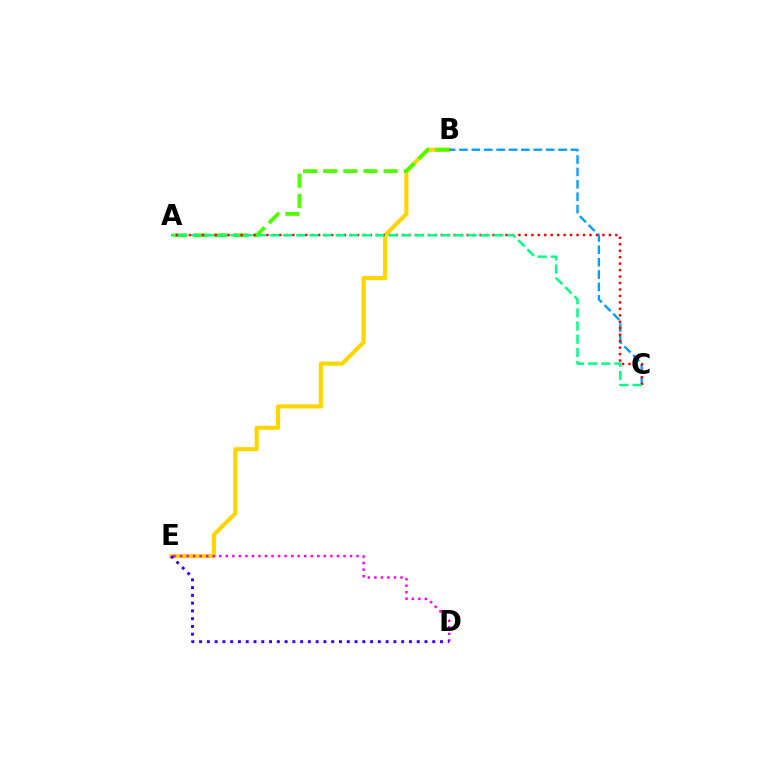{('B', 'E'): [{'color': '#ffd500', 'line_style': 'solid', 'thickness': 2.97}], ('A', 'B'): [{'color': '#4fff00', 'line_style': 'dashed', 'thickness': 2.74}], ('B', 'C'): [{'color': '#009eff', 'line_style': 'dashed', 'thickness': 1.68}], ('D', 'E'): [{'color': '#ff00ed', 'line_style': 'dotted', 'thickness': 1.78}, {'color': '#3700ff', 'line_style': 'dotted', 'thickness': 2.11}], ('A', 'C'): [{'color': '#ff0000', 'line_style': 'dotted', 'thickness': 1.76}, {'color': '#00ff86', 'line_style': 'dashed', 'thickness': 1.79}]}